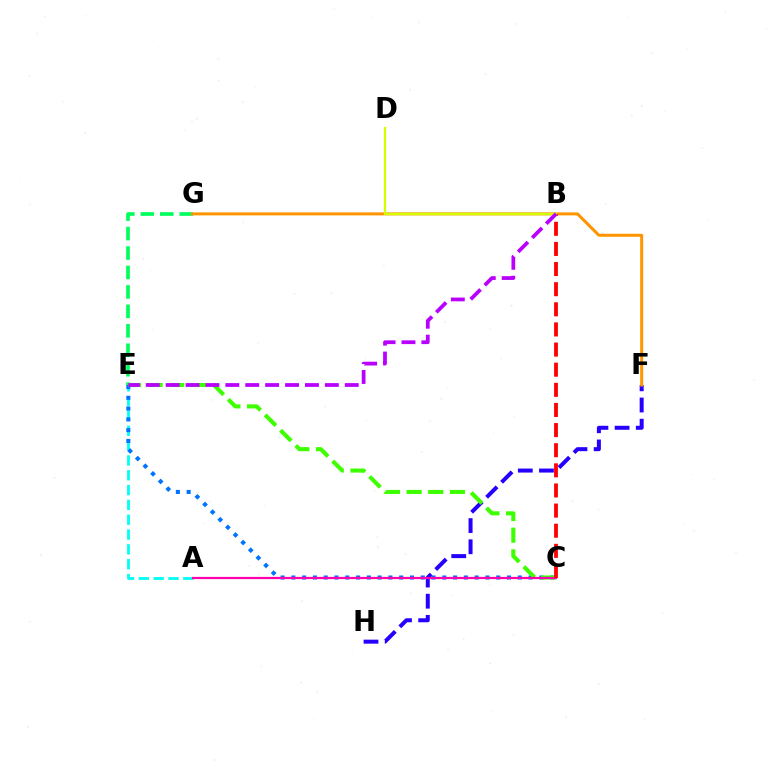{('A', 'E'): [{'color': '#00fff6', 'line_style': 'dashed', 'thickness': 2.01}], ('E', 'G'): [{'color': '#00ff5c', 'line_style': 'dashed', 'thickness': 2.64}], ('F', 'H'): [{'color': '#2500ff', 'line_style': 'dashed', 'thickness': 2.88}], ('C', 'E'): [{'color': '#0074ff', 'line_style': 'dotted', 'thickness': 2.93}, {'color': '#3dff00', 'line_style': 'dashed', 'thickness': 2.94}], ('A', 'C'): [{'color': '#ff00ac', 'line_style': 'solid', 'thickness': 1.6}], ('F', 'G'): [{'color': '#ff9400', 'line_style': 'solid', 'thickness': 2.16}], ('B', 'C'): [{'color': '#ff0000', 'line_style': 'dashed', 'thickness': 2.73}], ('B', 'D'): [{'color': '#d1ff00', 'line_style': 'solid', 'thickness': 1.63}], ('B', 'E'): [{'color': '#b900ff', 'line_style': 'dashed', 'thickness': 2.7}]}